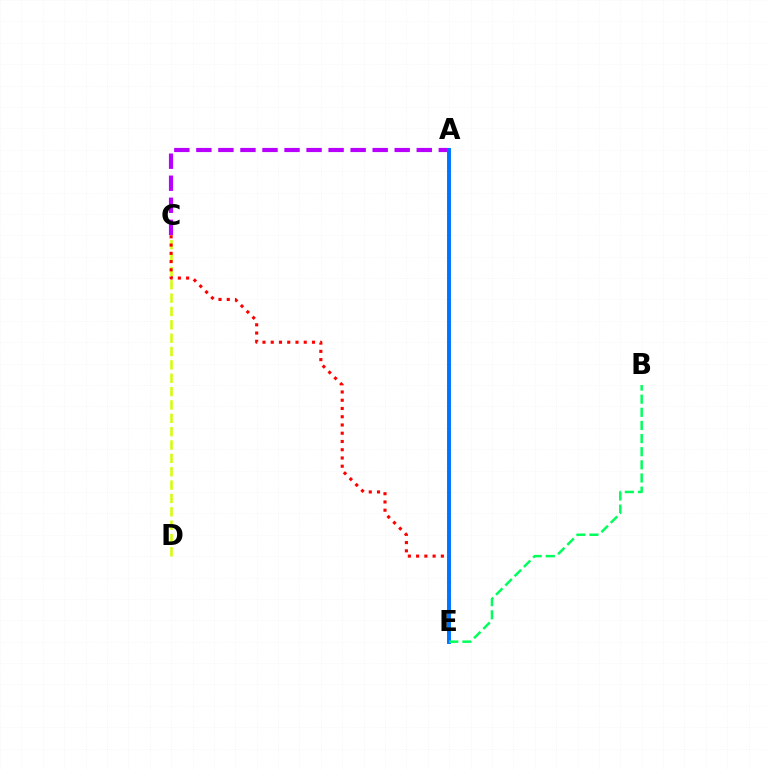{('C', 'D'): [{'color': '#d1ff00', 'line_style': 'dashed', 'thickness': 1.81}], ('C', 'E'): [{'color': '#ff0000', 'line_style': 'dotted', 'thickness': 2.24}], ('A', 'C'): [{'color': '#b900ff', 'line_style': 'dashed', 'thickness': 2.99}], ('A', 'E'): [{'color': '#0074ff', 'line_style': 'solid', 'thickness': 2.82}], ('B', 'E'): [{'color': '#00ff5c', 'line_style': 'dashed', 'thickness': 1.78}]}